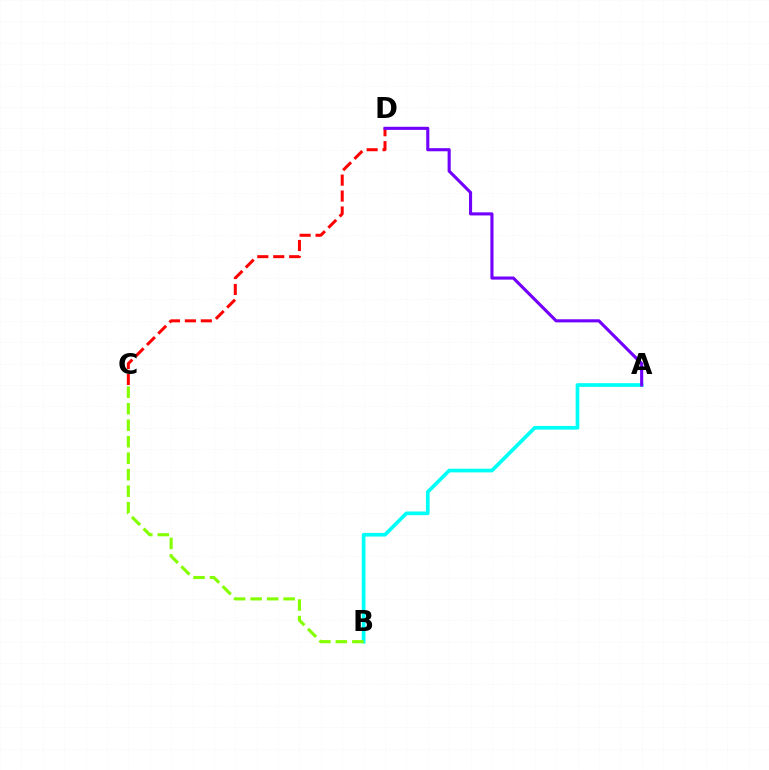{('A', 'B'): [{'color': '#00fff6', 'line_style': 'solid', 'thickness': 2.65}], ('C', 'D'): [{'color': '#ff0000', 'line_style': 'dashed', 'thickness': 2.16}], ('A', 'D'): [{'color': '#7200ff', 'line_style': 'solid', 'thickness': 2.23}], ('B', 'C'): [{'color': '#84ff00', 'line_style': 'dashed', 'thickness': 2.24}]}